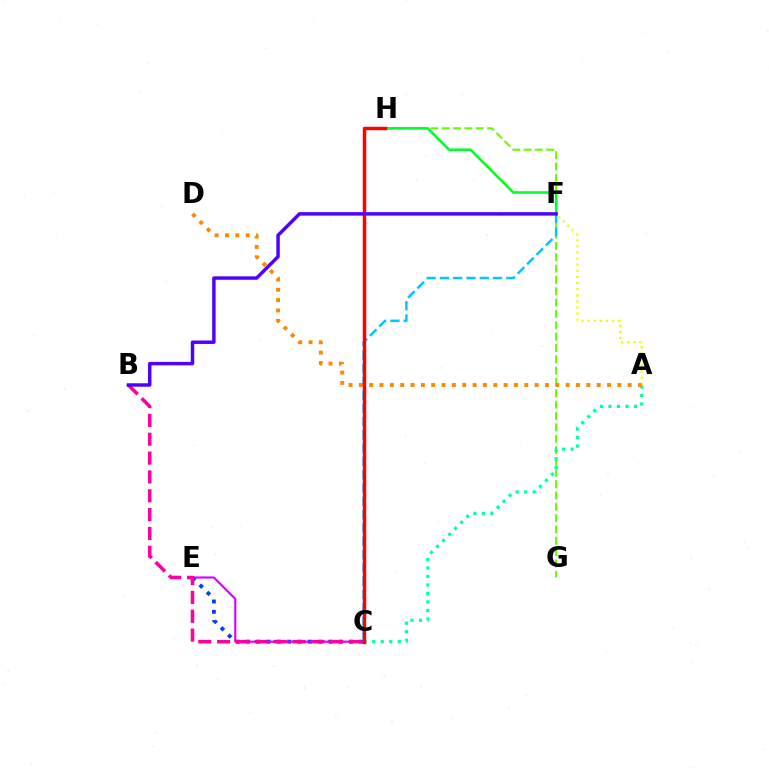{('G', 'H'): [{'color': '#66ff00', 'line_style': 'dashed', 'thickness': 1.54}], ('A', 'F'): [{'color': '#eeff00', 'line_style': 'dotted', 'thickness': 1.66}], ('F', 'H'): [{'color': '#00ff27', 'line_style': 'solid', 'thickness': 1.84}], ('C', 'E'): [{'color': '#003fff', 'line_style': 'dotted', 'thickness': 2.8}, {'color': '#d600ff', 'line_style': 'solid', 'thickness': 1.53}], ('C', 'F'): [{'color': '#00c7ff', 'line_style': 'dashed', 'thickness': 1.81}], ('B', 'C'): [{'color': '#ff00a0', 'line_style': 'dashed', 'thickness': 2.56}], ('A', 'C'): [{'color': '#00ffaf', 'line_style': 'dotted', 'thickness': 2.31}], ('A', 'D'): [{'color': '#ff8800', 'line_style': 'dotted', 'thickness': 2.81}], ('C', 'H'): [{'color': '#ff0000', 'line_style': 'solid', 'thickness': 2.49}], ('B', 'F'): [{'color': '#4f00ff', 'line_style': 'solid', 'thickness': 2.49}]}